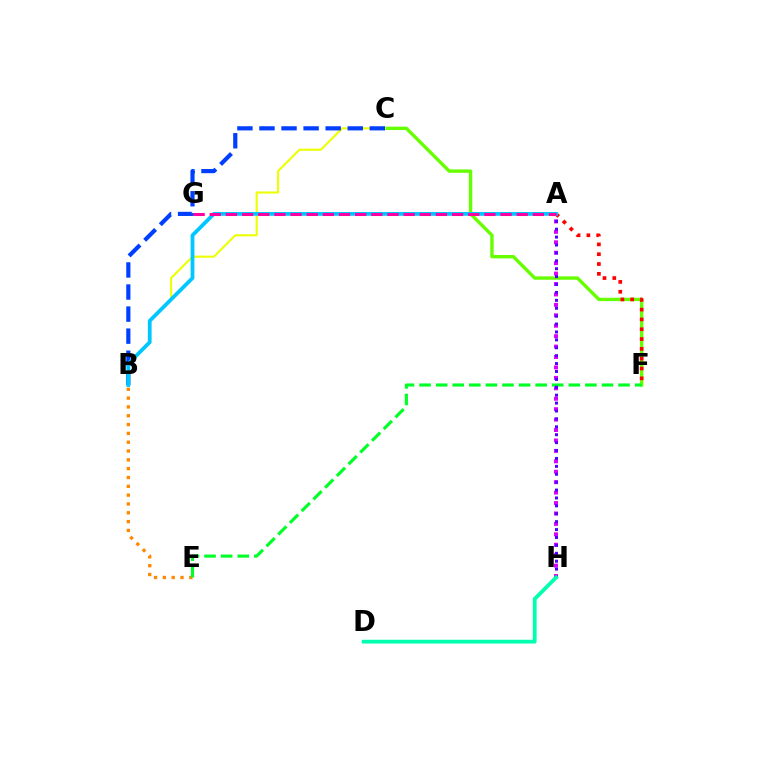{('C', 'F'): [{'color': '#66ff00', 'line_style': 'solid', 'thickness': 2.42}], ('B', 'E'): [{'color': '#ff8800', 'line_style': 'dotted', 'thickness': 2.4}], ('E', 'F'): [{'color': '#00ff27', 'line_style': 'dashed', 'thickness': 2.25}], ('A', 'F'): [{'color': '#ff0000', 'line_style': 'dotted', 'thickness': 2.67}], ('A', 'H'): [{'color': '#d600ff', 'line_style': 'dotted', 'thickness': 2.83}, {'color': '#4f00ff', 'line_style': 'dotted', 'thickness': 2.15}], ('B', 'C'): [{'color': '#eeff00', 'line_style': 'solid', 'thickness': 1.51}, {'color': '#003fff', 'line_style': 'dashed', 'thickness': 3.0}], ('D', 'H'): [{'color': '#00ffaf', 'line_style': 'solid', 'thickness': 2.73}], ('A', 'B'): [{'color': '#00c7ff', 'line_style': 'solid', 'thickness': 2.72}], ('A', 'G'): [{'color': '#ff00a0', 'line_style': 'dashed', 'thickness': 2.19}]}